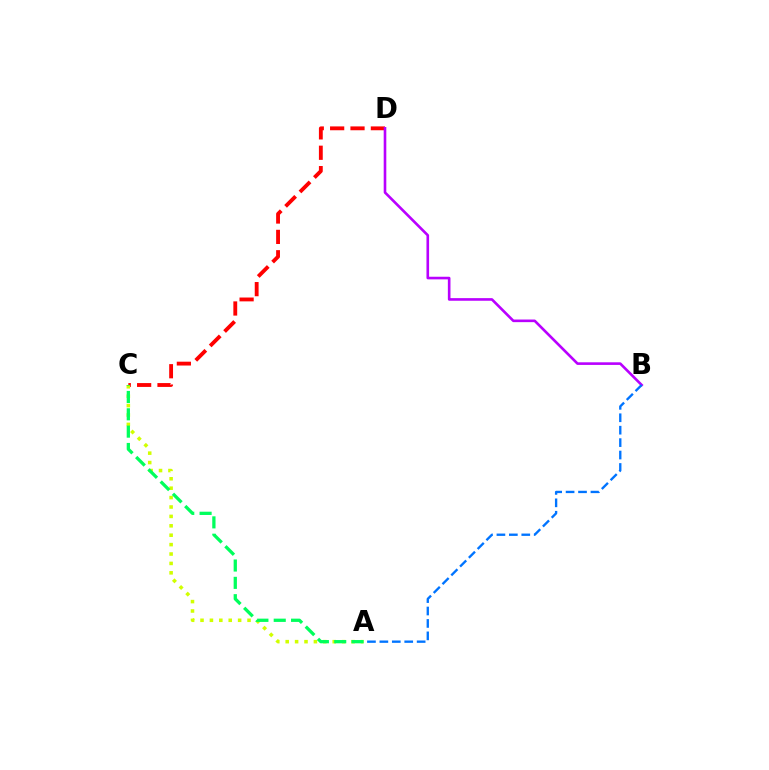{('C', 'D'): [{'color': '#ff0000', 'line_style': 'dashed', 'thickness': 2.77}], ('A', 'C'): [{'color': '#d1ff00', 'line_style': 'dotted', 'thickness': 2.56}, {'color': '#00ff5c', 'line_style': 'dashed', 'thickness': 2.36}], ('B', 'D'): [{'color': '#b900ff', 'line_style': 'solid', 'thickness': 1.89}], ('A', 'B'): [{'color': '#0074ff', 'line_style': 'dashed', 'thickness': 1.69}]}